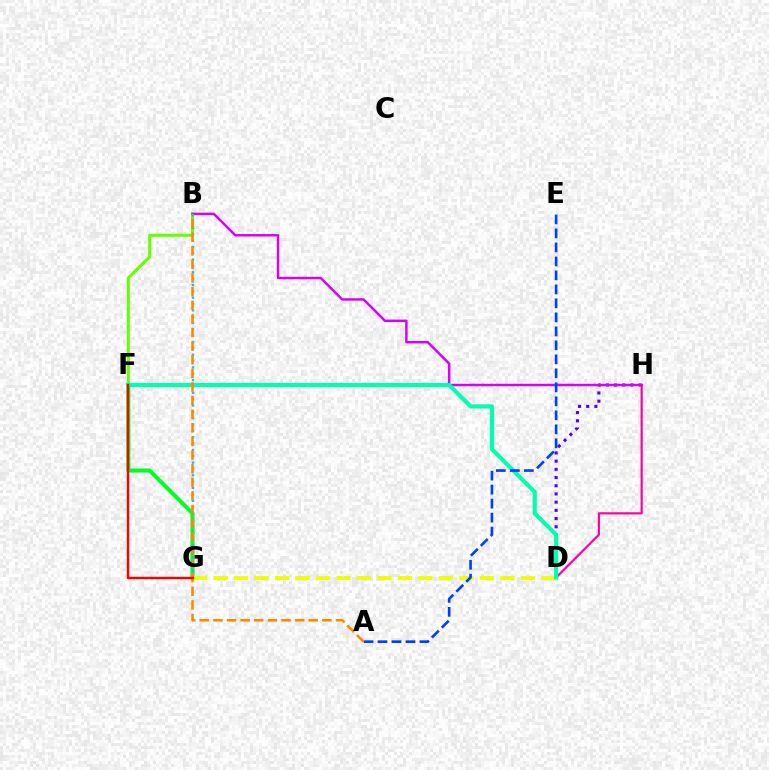{('B', 'F'): [{'color': '#66ff00', 'line_style': 'solid', 'thickness': 2.16}], ('D', 'H'): [{'color': '#4f00ff', 'line_style': 'dotted', 'thickness': 2.23}, {'color': '#ff00a0', 'line_style': 'solid', 'thickness': 1.57}], ('F', 'G'): [{'color': '#00ff27', 'line_style': 'solid', 'thickness': 2.91}, {'color': '#ff0000', 'line_style': 'solid', 'thickness': 1.73}], ('B', 'H'): [{'color': '#d600ff', 'line_style': 'solid', 'thickness': 1.77}], ('B', 'G'): [{'color': '#00c7ff', 'line_style': 'dotted', 'thickness': 1.72}], ('D', 'G'): [{'color': '#eeff00', 'line_style': 'dashed', 'thickness': 2.78}], ('D', 'F'): [{'color': '#00ffaf', 'line_style': 'solid', 'thickness': 2.96}], ('A', 'E'): [{'color': '#003fff', 'line_style': 'dashed', 'thickness': 1.9}], ('A', 'B'): [{'color': '#ff8800', 'line_style': 'dashed', 'thickness': 1.85}]}